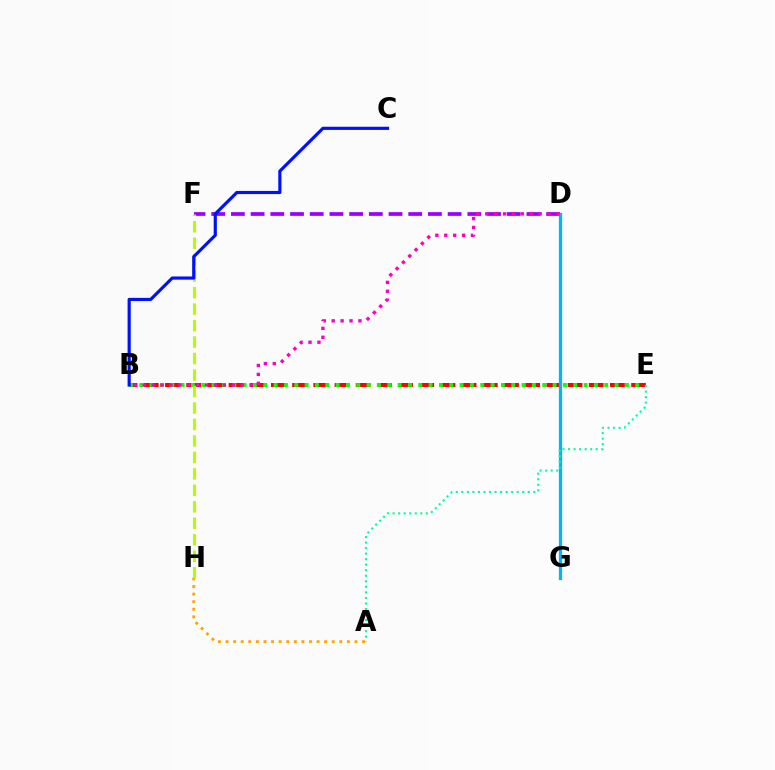{('B', 'E'): [{'color': '#ff0000', 'line_style': 'dashed', 'thickness': 2.88}, {'color': '#08ff00', 'line_style': 'dotted', 'thickness': 2.81}], ('A', 'H'): [{'color': '#ffa500', 'line_style': 'dotted', 'thickness': 2.06}], ('D', 'F'): [{'color': '#9b00ff', 'line_style': 'dashed', 'thickness': 2.68}], ('D', 'G'): [{'color': '#00b5ff', 'line_style': 'solid', 'thickness': 2.33}], ('A', 'E'): [{'color': '#00ff9d', 'line_style': 'dotted', 'thickness': 1.5}], ('F', 'H'): [{'color': '#b3ff00', 'line_style': 'dashed', 'thickness': 2.24}], ('B', 'C'): [{'color': '#0010ff', 'line_style': 'solid', 'thickness': 2.28}], ('B', 'D'): [{'color': '#ff00bd', 'line_style': 'dotted', 'thickness': 2.42}]}